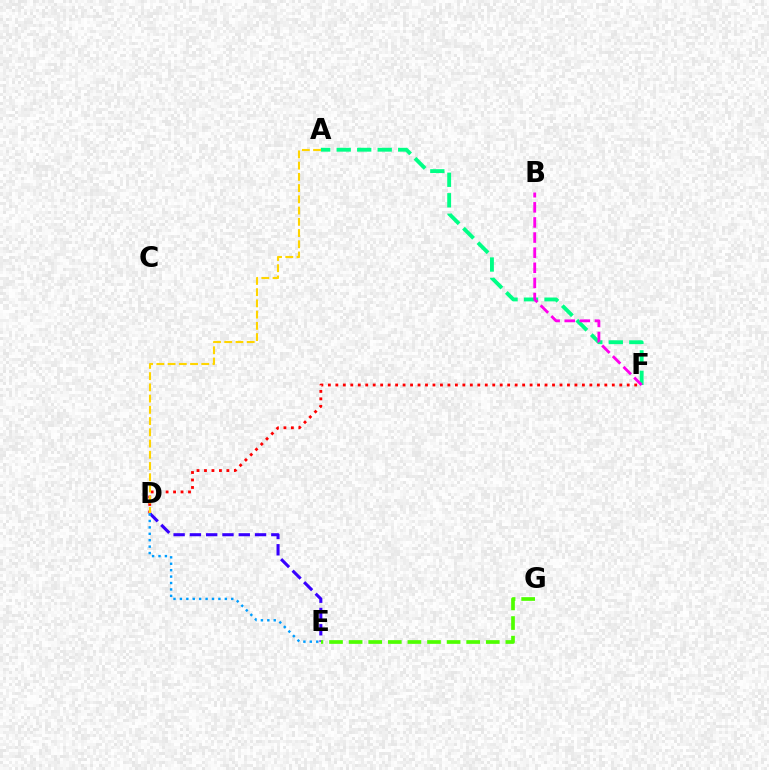{('A', 'F'): [{'color': '#00ff86', 'line_style': 'dashed', 'thickness': 2.78}], ('B', 'F'): [{'color': '#ff00ed', 'line_style': 'dashed', 'thickness': 2.05}], ('D', 'F'): [{'color': '#ff0000', 'line_style': 'dotted', 'thickness': 2.03}], ('D', 'E'): [{'color': '#3700ff', 'line_style': 'dashed', 'thickness': 2.21}, {'color': '#009eff', 'line_style': 'dotted', 'thickness': 1.74}], ('A', 'D'): [{'color': '#ffd500', 'line_style': 'dashed', 'thickness': 1.53}], ('E', 'G'): [{'color': '#4fff00', 'line_style': 'dashed', 'thickness': 2.66}]}